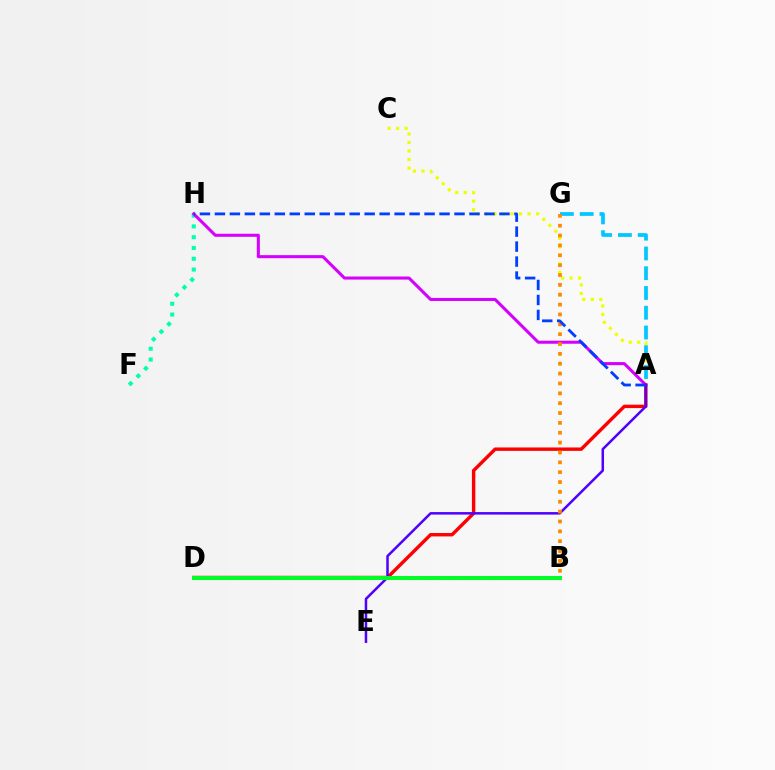{('F', 'H'): [{'color': '#00ffaf', 'line_style': 'dotted', 'thickness': 2.93}], ('A', 'H'): [{'color': '#d600ff', 'line_style': 'solid', 'thickness': 2.2}, {'color': '#003fff', 'line_style': 'dashed', 'thickness': 2.03}], ('B', 'D'): [{'color': '#ff00a0', 'line_style': 'dashed', 'thickness': 2.77}, {'color': '#66ff00', 'line_style': 'dashed', 'thickness': 1.51}, {'color': '#00ff27', 'line_style': 'solid', 'thickness': 2.86}], ('A', 'C'): [{'color': '#eeff00', 'line_style': 'dotted', 'thickness': 2.31}], ('A', 'D'): [{'color': '#ff0000', 'line_style': 'solid', 'thickness': 2.45}], ('A', 'E'): [{'color': '#4f00ff', 'line_style': 'solid', 'thickness': 1.81}], ('A', 'G'): [{'color': '#00c7ff', 'line_style': 'dashed', 'thickness': 2.68}], ('B', 'G'): [{'color': '#ff8800', 'line_style': 'dotted', 'thickness': 2.68}]}